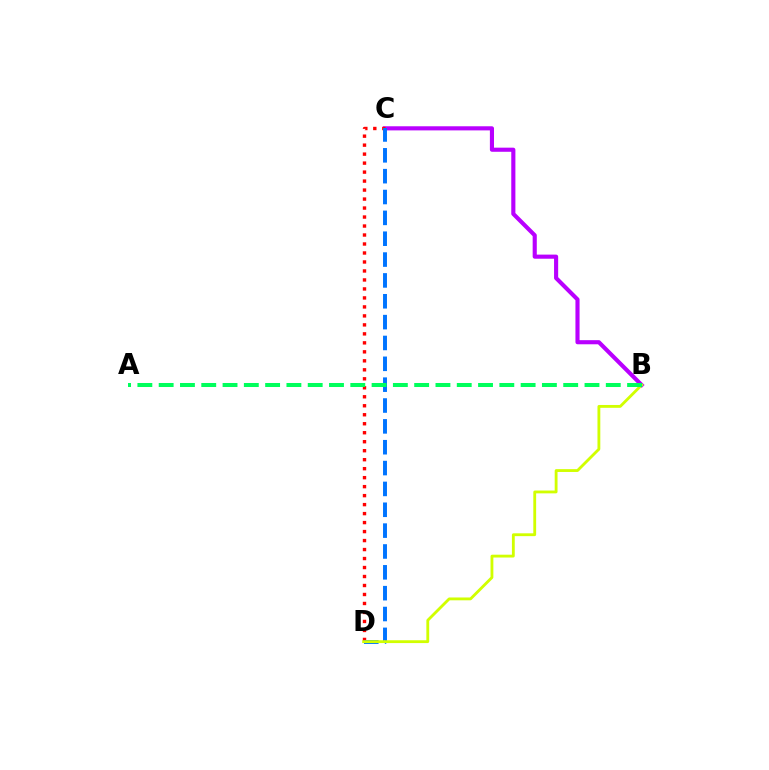{('B', 'C'): [{'color': '#b900ff', 'line_style': 'solid', 'thickness': 2.96}], ('C', 'D'): [{'color': '#ff0000', 'line_style': 'dotted', 'thickness': 2.44}, {'color': '#0074ff', 'line_style': 'dashed', 'thickness': 2.83}], ('B', 'D'): [{'color': '#d1ff00', 'line_style': 'solid', 'thickness': 2.04}], ('A', 'B'): [{'color': '#00ff5c', 'line_style': 'dashed', 'thickness': 2.89}]}